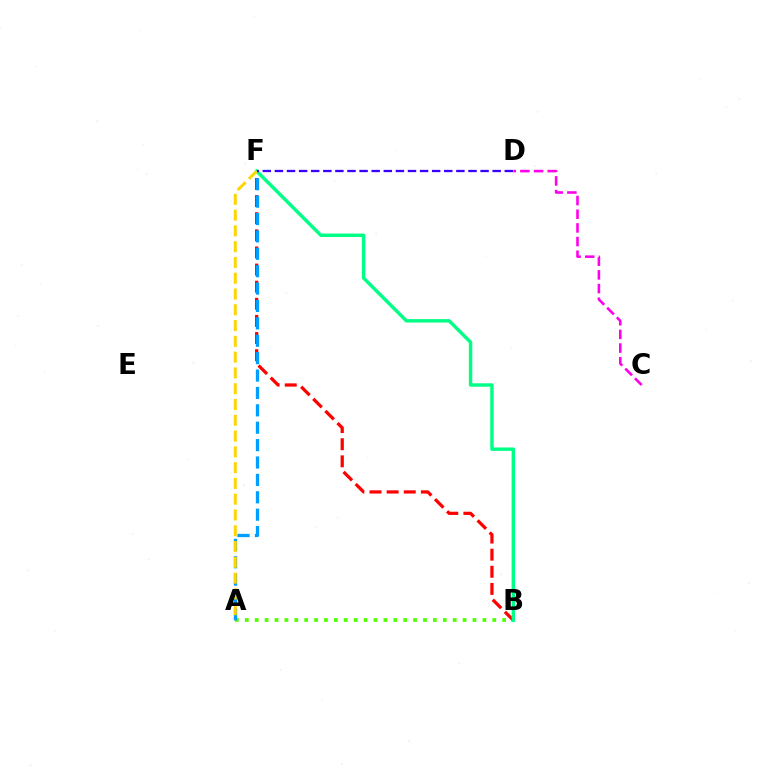{('B', 'F'): [{'color': '#ff0000', 'line_style': 'dashed', 'thickness': 2.33}, {'color': '#00ff86', 'line_style': 'solid', 'thickness': 2.47}], ('A', 'B'): [{'color': '#4fff00', 'line_style': 'dotted', 'thickness': 2.69}], ('A', 'F'): [{'color': '#009eff', 'line_style': 'dashed', 'thickness': 2.36}, {'color': '#ffd500', 'line_style': 'dashed', 'thickness': 2.14}], ('C', 'D'): [{'color': '#ff00ed', 'line_style': 'dashed', 'thickness': 1.86}], ('D', 'F'): [{'color': '#3700ff', 'line_style': 'dashed', 'thickness': 1.64}]}